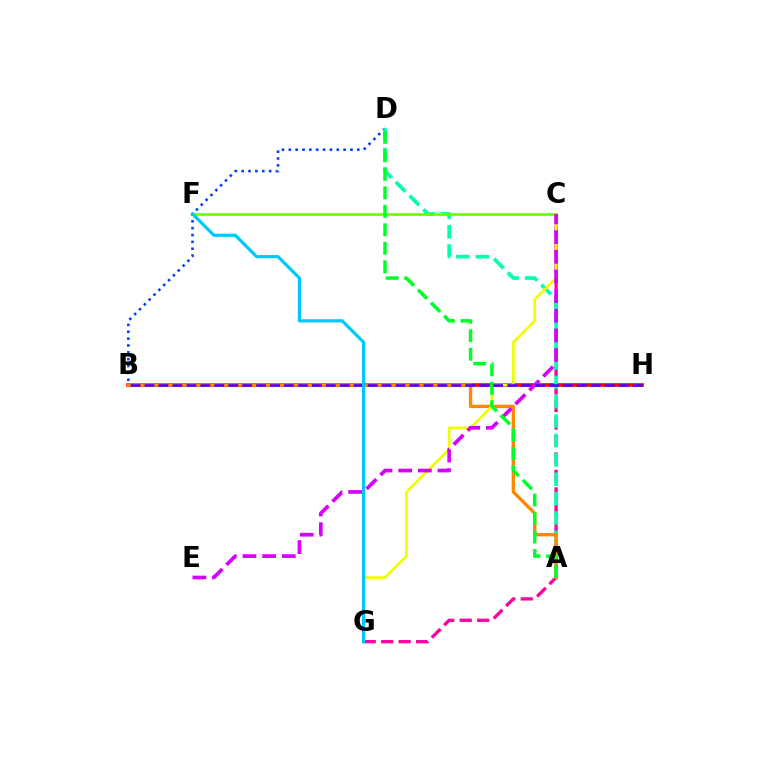{('B', 'H'): [{'color': '#ff0000', 'line_style': 'solid', 'thickness': 2.65}, {'color': '#4f00ff', 'line_style': 'dashed', 'thickness': 1.89}], ('C', 'G'): [{'color': '#ff00a0', 'line_style': 'dashed', 'thickness': 2.37}, {'color': '#eeff00', 'line_style': 'solid', 'thickness': 1.95}], ('B', 'D'): [{'color': '#003fff', 'line_style': 'dotted', 'thickness': 1.86}], ('A', 'D'): [{'color': '#00ffaf', 'line_style': 'dashed', 'thickness': 2.63}, {'color': '#00ff27', 'line_style': 'dashed', 'thickness': 2.51}], ('A', 'B'): [{'color': '#ff8800', 'line_style': 'solid', 'thickness': 2.41}], ('C', 'F'): [{'color': '#66ff00', 'line_style': 'solid', 'thickness': 1.91}], ('C', 'E'): [{'color': '#d600ff', 'line_style': 'dashed', 'thickness': 2.67}], ('F', 'G'): [{'color': '#00c7ff', 'line_style': 'solid', 'thickness': 2.32}]}